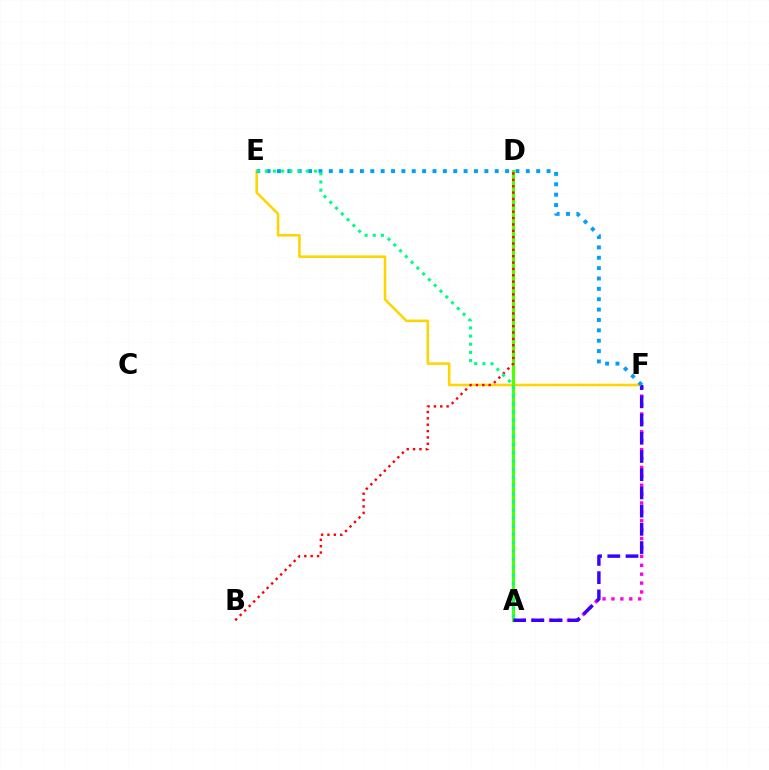{('A', 'F'): [{'color': '#ff00ed', 'line_style': 'dotted', 'thickness': 2.42}, {'color': '#3700ff', 'line_style': 'dashed', 'thickness': 2.47}], ('E', 'F'): [{'color': '#ffd500', 'line_style': 'solid', 'thickness': 1.84}, {'color': '#009eff', 'line_style': 'dotted', 'thickness': 2.82}], ('A', 'D'): [{'color': '#4fff00', 'line_style': 'solid', 'thickness': 2.27}], ('B', 'D'): [{'color': '#ff0000', 'line_style': 'dotted', 'thickness': 1.73}], ('A', 'E'): [{'color': '#00ff86', 'line_style': 'dotted', 'thickness': 2.22}]}